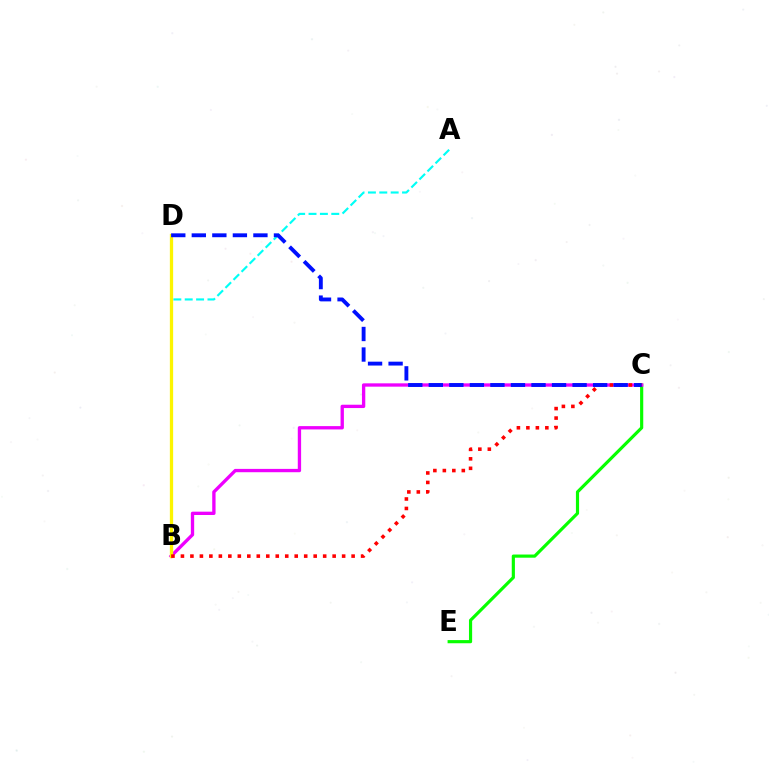{('C', 'E'): [{'color': '#08ff00', 'line_style': 'solid', 'thickness': 2.28}], ('B', 'C'): [{'color': '#ee00ff', 'line_style': 'solid', 'thickness': 2.4}, {'color': '#ff0000', 'line_style': 'dotted', 'thickness': 2.58}], ('A', 'B'): [{'color': '#00fff6', 'line_style': 'dashed', 'thickness': 1.55}], ('B', 'D'): [{'color': '#fcf500', 'line_style': 'solid', 'thickness': 2.36}], ('C', 'D'): [{'color': '#0010ff', 'line_style': 'dashed', 'thickness': 2.79}]}